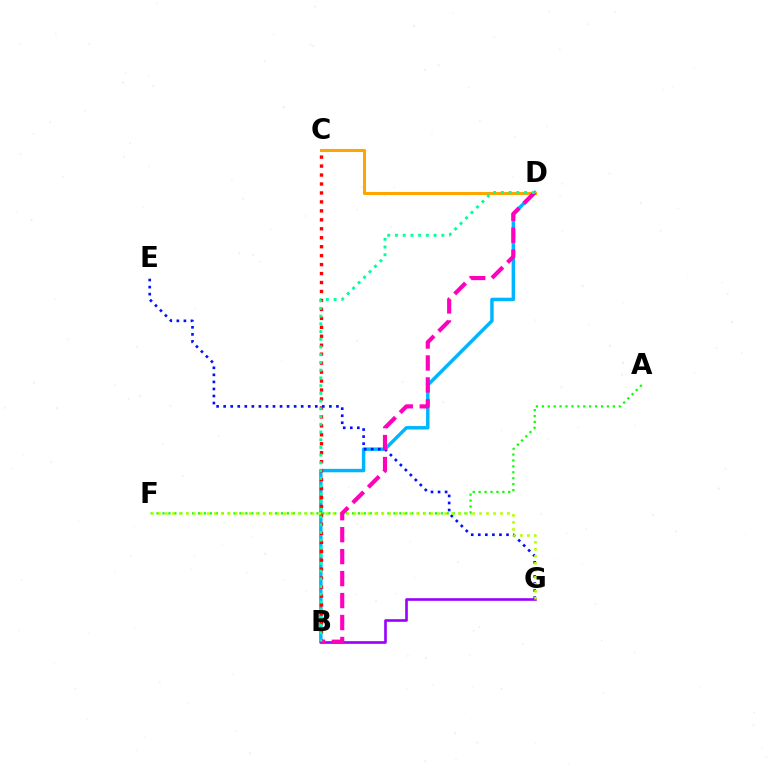{('B', 'D'): [{'color': '#00b5ff', 'line_style': 'solid', 'thickness': 2.48}, {'color': '#ff00bd', 'line_style': 'dashed', 'thickness': 2.98}, {'color': '#00ff9d', 'line_style': 'dotted', 'thickness': 2.1}], ('B', 'C'): [{'color': '#ff0000', 'line_style': 'dotted', 'thickness': 2.43}], ('A', 'F'): [{'color': '#08ff00', 'line_style': 'dotted', 'thickness': 1.61}], ('C', 'D'): [{'color': '#ffa500', 'line_style': 'solid', 'thickness': 2.2}], ('B', 'G'): [{'color': '#9b00ff', 'line_style': 'solid', 'thickness': 1.89}], ('E', 'G'): [{'color': '#0010ff', 'line_style': 'dotted', 'thickness': 1.92}], ('F', 'G'): [{'color': '#b3ff00', 'line_style': 'dotted', 'thickness': 1.9}]}